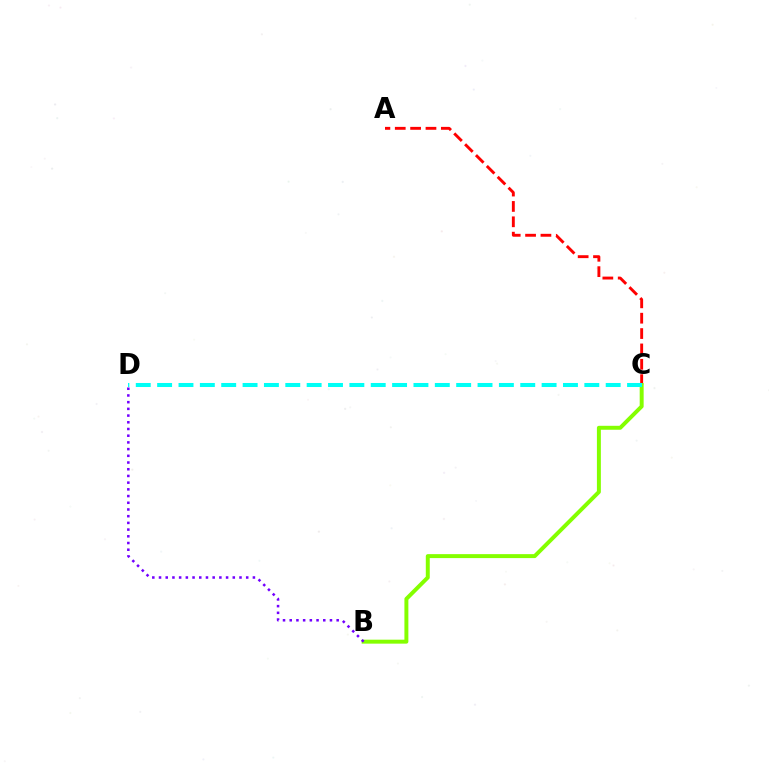{('A', 'C'): [{'color': '#ff0000', 'line_style': 'dashed', 'thickness': 2.09}], ('B', 'C'): [{'color': '#84ff00', 'line_style': 'solid', 'thickness': 2.85}], ('C', 'D'): [{'color': '#00fff6', 'line_style': 'dashed', 'thickness': 2.9}], ('B', 'D'): [{'color': '#7200ff', 'line_style': 'dotted', 'thickness': 1.82}]}